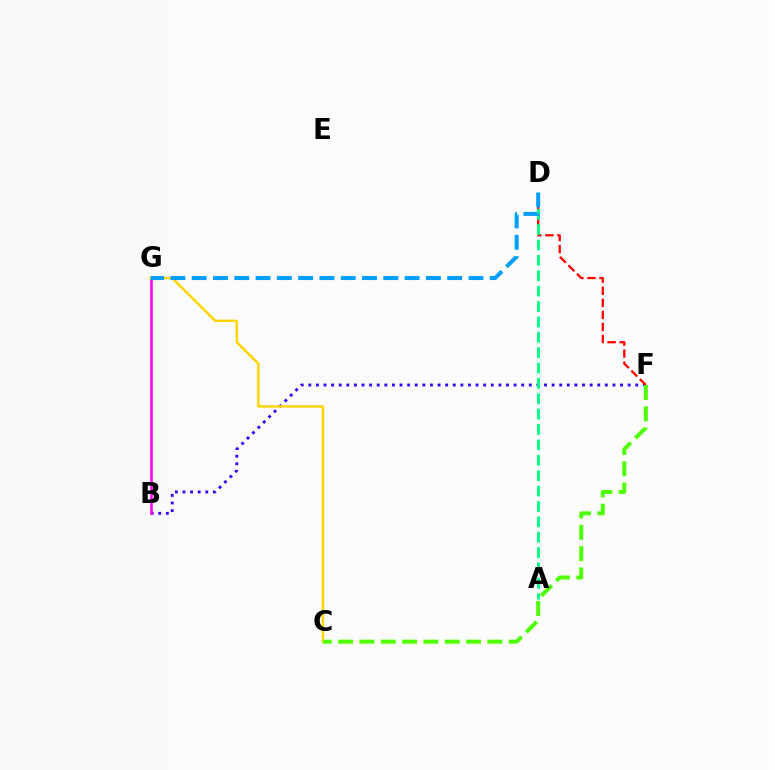{('B', 'F'): [{'color': '#3700ff', 'line_style': 'dotted', 'thickness': 2.07}], ('B', 'G'): [{'color': '#ff00ed', 'line_style': 'solid', 'thickness': 1.84}], ('D', 'F'): [{'color': '#ff0000', 'line_style': 'dashed', 'thickness': 1.64}], ('C', 'G'): [{'color': '#ffd500', 'line_style': 'solid', 'thickness': 1.77}], ('A', 'D'): [{'color': '#00ff86', 'line_style': 'dashed', 'thickness': 2.09}], ('C', 'F'): [{'color': '#4fff00', 'line_style': 'dashed', 'thickness': 2.9}], ('D', 'G'): [{'color': '#009eff', 'line_style': 'dashed', 'thickness': 2.89}]}